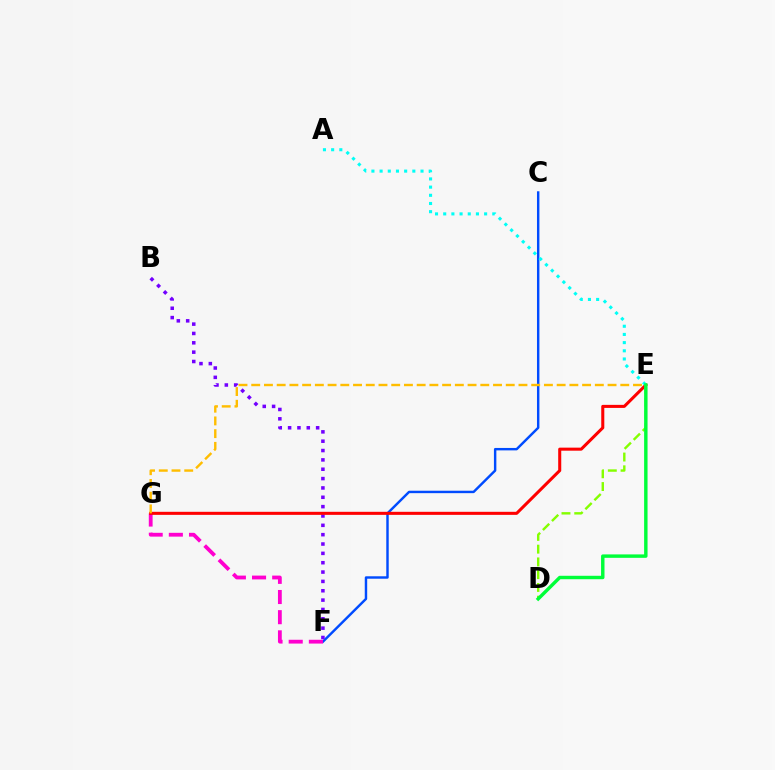{('C', 'F'): [{'color': '#004bff', 'line_style': 'solid', 'thickness': 1.75}], ('B', 'F'): [{'color': '#7200ff', 'line_style': 'dotted', 'thickness': 2.54}], ('F', 'G'): [{'color': '#ff00cf', 'line_style': 'dashed', 'thickness': 2.74}], ('E', 'G'): [{'color': '#ff0000', 'line_style': 'solid', 'thickness': 2.2}, {'color': '#ffbd00', 'line_style': 'dashed', 'thickness': 1.73}], ('D', 'E'): [{'color': '#84ff00', 'line_style': 'dashed', 'thickness': 1.73}, {'color': '#00ff39', 'line_style': 'solid', 'thickness': 2.47}], ('A', 'E'): [{'color': '#00fff6', 'line_style': 'dotted', 'thickness': 2.22}]}